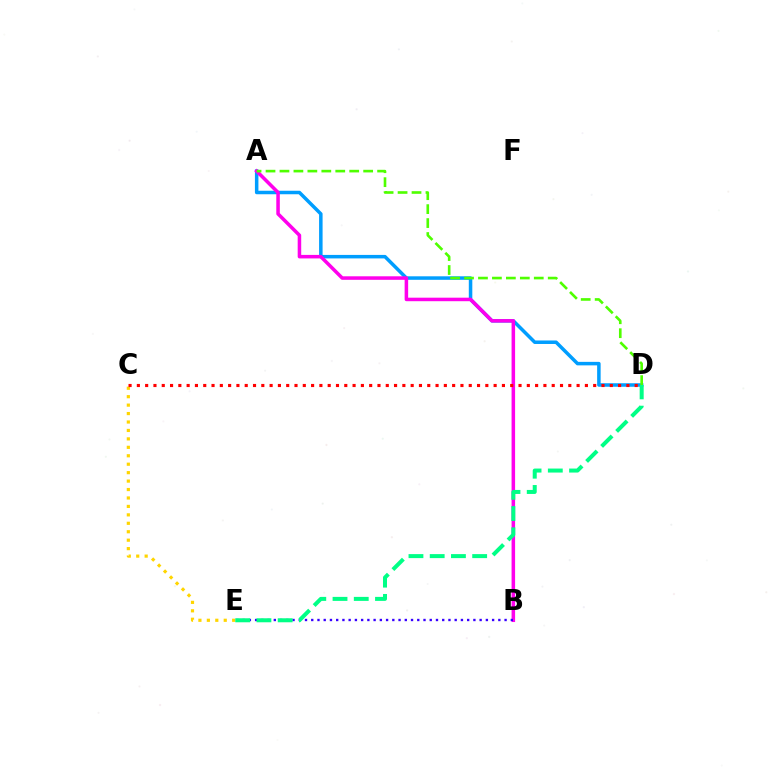{('A', 'D'): [{'color': '#009eff', 'line_style': 'solid', 'thickness': 2.52}, {'color': '#4fff00', 'line_style': 'dashed', 'thickness': 1.89}], ('A', 'B'): [{'color': '#ff00ed', 'line_style': 'solid', 'thickness': 2.54}], ('C', 'E'): [{'color': '#ffd500', 'line_style': 'dotted', 'thickness': 2.29}], ('B', 'E'): [{'color': '#3700ff', 'line_style': 'dotted', 'thickness': 1.69}], ('D', 'E'): [{'color': '#00ff86', 'line_style': 'dashed', 'thickness': 2.89}], ('C', 'D'): [{'color': '#ff0000', 'line_style': 'dotted', 'thickness': 2.25}]}